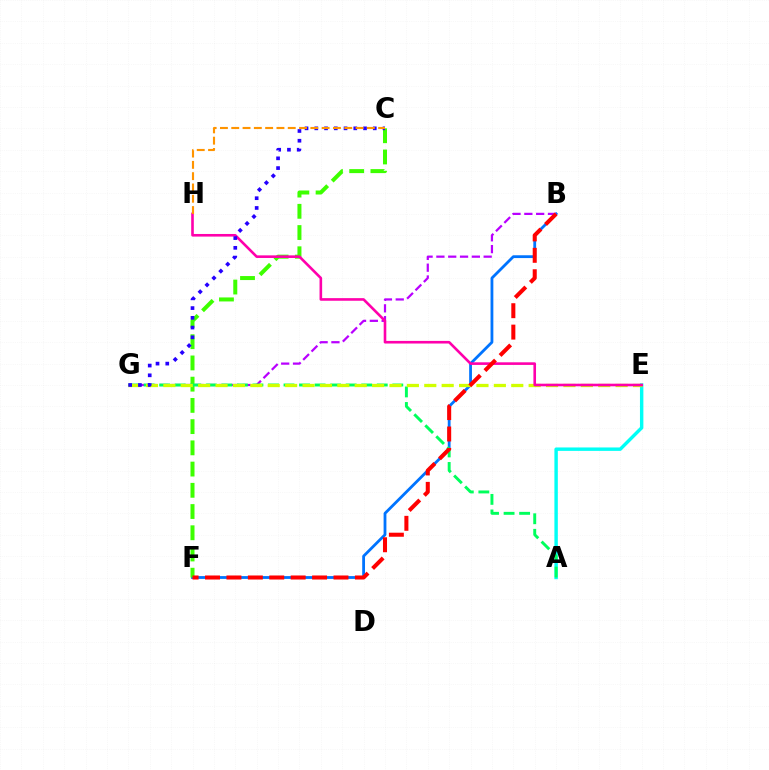{('B', 'F'): [{'color': '#0074ff', 'line_style': 'solid', 'thickness': 2.02}, {'color': '#ff0000', 'line_style': 'dashed', 'thickness': 2.91}], ('B', 'G'): [{'color': '#b900ff', 'line_style': 'dashed', 'thickness': 1.61}], ('C', 'F'): [{'color': '#3dff00', 'line_style': 'dashed', 'thickness': 2.88}], ('A', 'E'): [{'color': '#00fff6', 'line_style': 'solid', 'thickness': 2.46}], ('A', 'G'): [{'color': '#00ff5c', 'line_style': 'dashed', 'thickness': 2.11}], ('E', 'G'): [{'color': '#d1ff00', 'line_style': 'dashed', 'thickness': 2.36}], ('E', 'H'): [{'color': '#ff00ac', 'line_style': 'solid', 'thickness': 1.88}], ('C', 'G'): [{'color': '#2500ff', 'line_style': 'dotted', 'thickness': 2.65}], ('C', 'H'): [{'color': '#ff9400', 'line_style': 'dashed', 'thickness': 1.54}]}